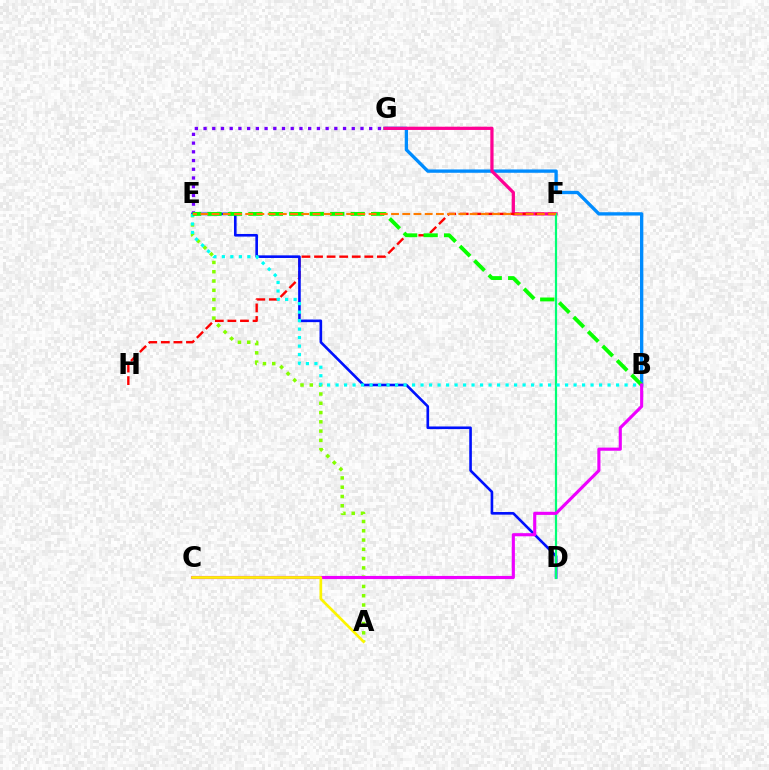{('A', 'E'): [{'color': '#84ff00', 'line_style': 'dotted', 'thickness': 2.52}], ('B', 'G'): [{'color': '#008cff', 'line_style': 'solid', 'thickness': 2.39}], ('F', 'G'): [{'color': '#ff0094', 'line_style': 'solid', 'thickness': 2.33}], ('F', 'H'): [{'color': '#ff0000', 'line_style': 'dashed', 'thickness': 1.71}], ('D', 'E'): [{'color': '#0010ff', 'line_style': 'solid', 'thickness': 1.89}], ('E', 'G'): [{'color': '#7200ff', 'line_style': 'dotted', 'thickness': 2.37}], ('D', 'F'): [{'color': '#00ff74', 'line_style': 'solid', 'thickness': 1.59}], ('B', 'E'): [{'color': '#00fff6', 'line_style': 'dotted', 'thickness': 2.31}, {'color': '#08ff00', 'line_style': 'dashed', 'thickness': 2.78}], ('B', 'C'): [{'color': '#ee00ff', 'line_style': 'solid', 'thickness': 2.25}], ('E', 'F'): [{'color': '#ff7c00', 'line_style': 'dashed', 'thickness': 1.52}], ('A', 'C'): [{'color': '#fcf500', 'line_style': 'solid', 'thickness': 1.94}]}